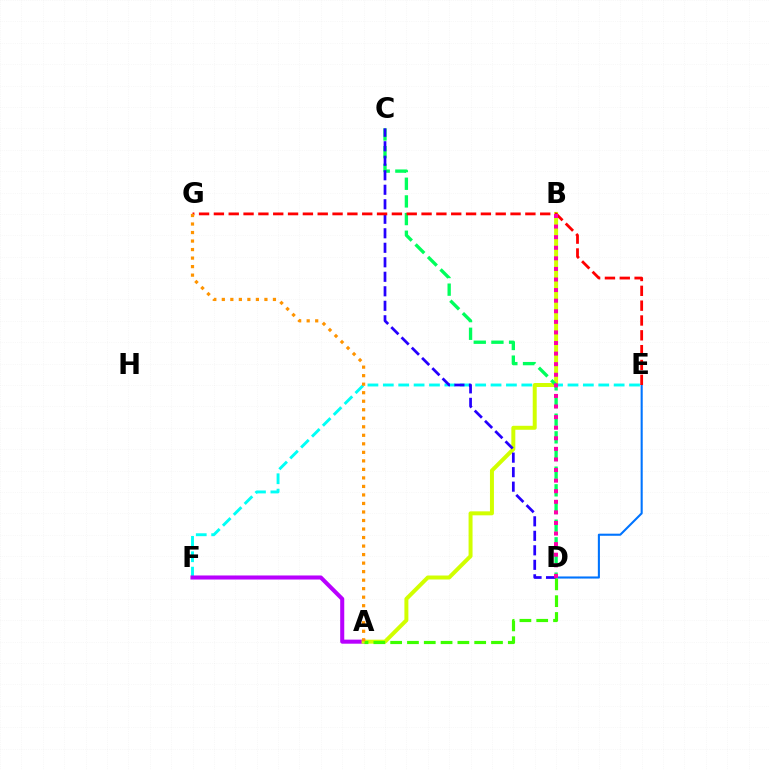{('E', 'F'): [{'color': '#00fff6', 'line_style': 'dashed', 'thickness': 2.09}], ('A', 'F'): [{'color': '#b900ff', 'line_style': 'solid', 'thickness': 2.92}], ('A', 'B'): [{'color': '#d1ff00', 'line_style': 'solid', 'thickness': 2.86}], ('C', 'D'): [{'color': '#00ff5c', 'line_style': 'dashed', 'thickness': 2.4}, {'color': '#2500ff', 'line_style': 'dashed', 'thickness': 1.97}], ('D', 'E'): [{'color': '#0074ff', 'line_style': 'solid', 'thickness': 1.51}], ('A', 'D'): [{'color': '#3dff00', 'line_style': 'dashed', 'thickness': 2.28}], ('E', 'G'): [{'color': '#ff0000', 'line_style': 'dashed', 'thickness': 2.02}], ('B', 'D'): [{'color': '#ff00ac', 'line_style': 'dotted', 'thickness': 2.88}], ('A', 'G'): [{'color': '#ff9400', 'line_style': 'dotted', 'thickness': 2.31}]}